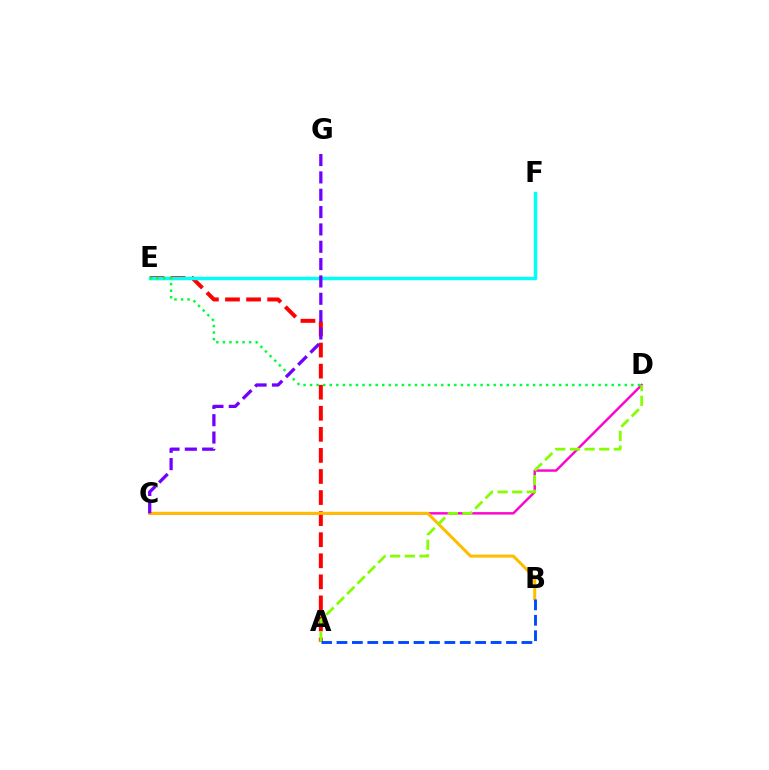{('A', 'E'): [{'color': '#ff0000', 'line_style': 'dashed', 'thickness': 2.86}], ('C', 'D'): [{'color': '#ff00cf', 'line_style': 'solid', 'thickness': 1.74}], ('B', 'C'): [{'color': '#ffbd00', 'line_style': 'solid', 'thickness': 2.19}], ('E', 'F'): [{'color': '#00fff6', 'line_style': 'solid', 'thickness': 2.48}], ('D', 'E'): [{'color': '#00ff39', 'line_style': 'dotted', 'thickness': 1.78}], ('A', 'D'): [{'color': '#84ff00', 'line_style': 'dashed', 'thickness': 1.99}], ('C', 'G'): [{'color': '#7200ff', 'line_style': 'dashed', 'thickness': 2.36}], ('A', 'B'): [{'color': '#004bff', 'line_style': 'dashed', 'thickness': 2.09}]}